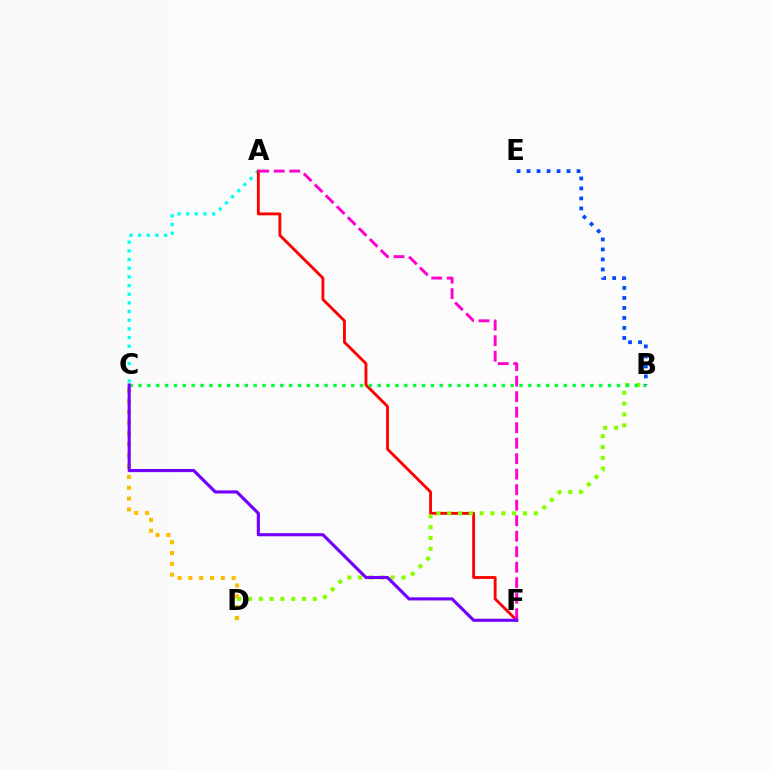{('A', 'C'): [{'color': '#00fff6', 'line_style': 'dotted', 'thickness': 2.36}], ('A', 'F'): [{'color': '#ff0000', 'line_style': 'solid', 'thickness': 2.05}, {'color': '#ff00cf', 'line_style': 'dashed', 'thickness': 2.11}], ('B', 'D'): [{'color': '#84ff00', 'line_style': 'dotted', 'thickness': 2.94}], ('B', 'C'): [{'color': '#00ff39', 'line_style': 'dotted', 'thickness': 2.41}], ('C', 'D'): [{'color': '#ffbd00', 'line_style': 'dotted', 'thickness': 2.94}], ('B', 'E'): [{'color': '#004bff', 'line_style': 'dotted', 'thickness': 2.72}], ('C', 'F'): [{'color': '#7200ff', 'line_style': 'solid', 'thickness': 2.25}]}